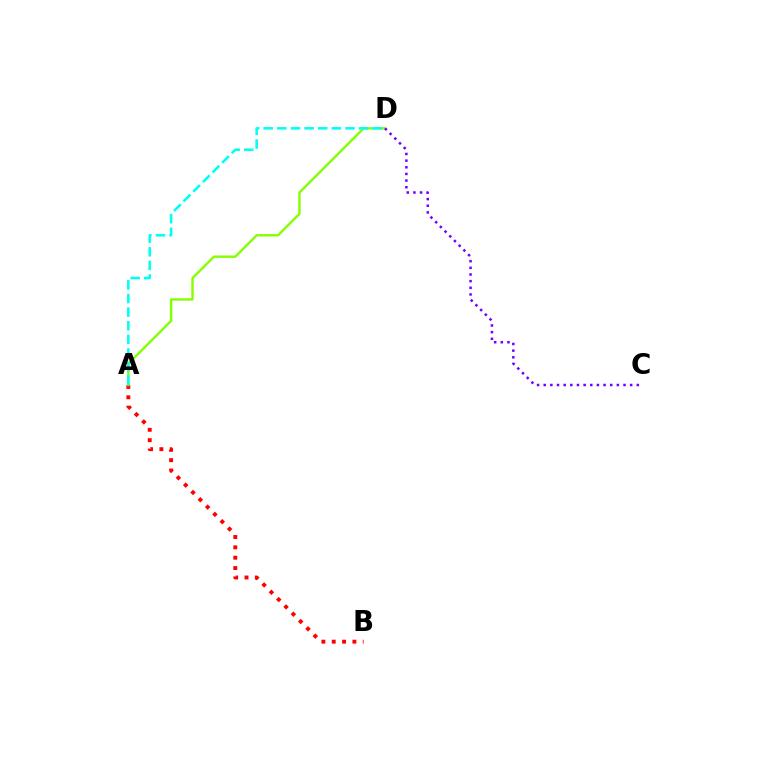{('A', 'B'): [{'color': '#ff0000', 'line_style': 'dotted', 'thickness': 2.81}], ('A', 'D'): [{'color': '#84ff00', 'line_style': 'solid', 'thickness': 1.71}, {'color': '#00fff6', 'line_style': 'dashed', 'thickness': 1.85}], ('C', 'D'): [{'color': '#7200ff', 'line_style': 'dotted', 'thickness': 1.81}]}